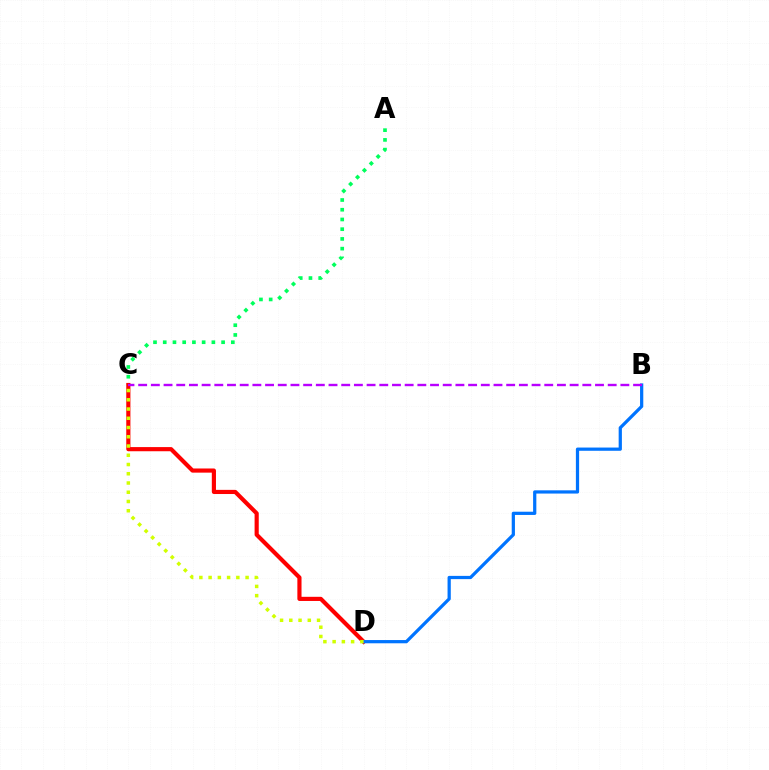{('A', 'C'): [{'color': '#00ff5c', 'line_style': 'dotted', 'thickness': 2.64}], ('C', 'D'): [{'color': '#ff0000', 'line_style': 'solid', 'thickness': 2.99}, {'color': '#d1ff00', 'line_style': 'dotted', 'thickness': 2.51}], ('B', 'D'): [{'color': '#0074ff', 'line_style': 'solid', 'thickness': 2.33}], ('B', 'C'): [{'color': '#b900ff', 'line_style': 'dashed', 'thickness': 1.72}]}